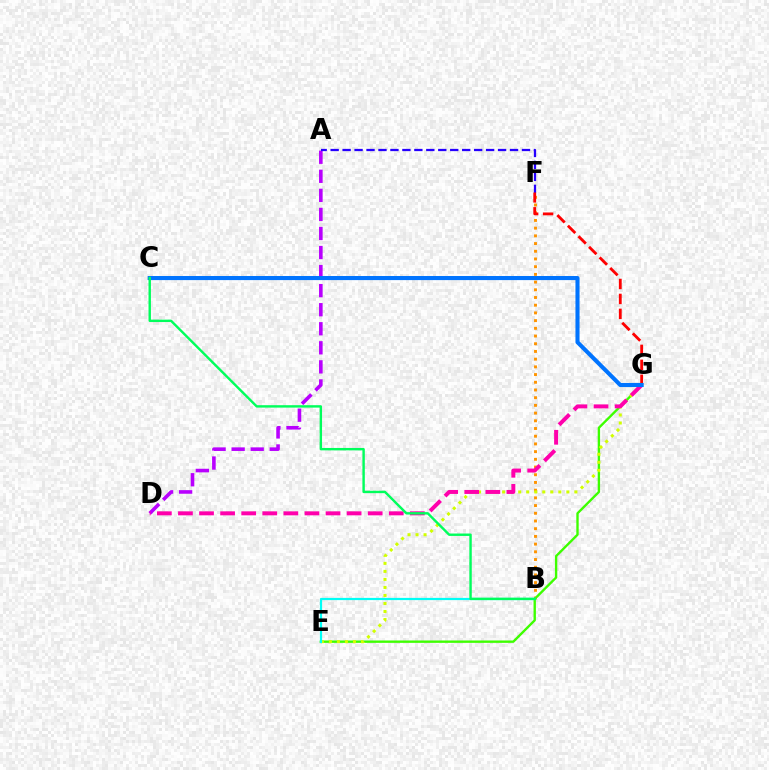{('A', 'D'): [{'color': '#b900ff', 'line_style': 'dashed', 'thickness': 2.59}], ('B', 'F'): [{'color': '#ff9400', 'line_style': 'dotted', 'thickness': 2.09}], ('E', 'G'): [{'color': '#3dff00', 'line_style': 'solid', 'thickness': 1.7}, {'color': '#d1ff00', 'line_style': 'dotted', 'thickness': 2.18}], ('A', 'F'): [{'color': '#2500ff', 'line_style': 'dashed', 'thickness': 1.62}], ('D', 'G'): [{'color': '#ff00ac', 'line_style': 'dashed', 'thickness': 2.86}], ('F', 'G'): [{'color': '#ff0000', 'line_style': 'dashed', 'thickness': 2.03}], ('B', 'E'): [{'color': '#00fff6', 'line_style': 'solid', 'thickness': 1.6}], ('C', 'G'): [{'color': '#0074ff', 'line_style': 'solid', 'thickness': 2.94}], ('B', 'C'): [{'color': '#00ff5c', 'line_style': 'solid', 'thickness': 1.74}]}